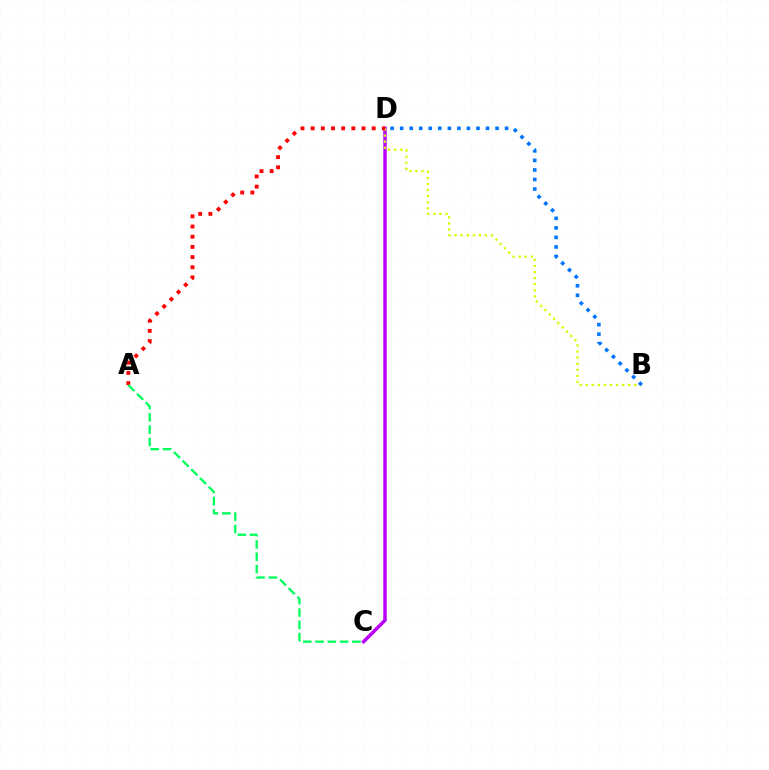{('C', 'D'): [{'color': '#b900ff', 'line_style': 'solid', 'thickness': 2.49}], ('B', 'D'): [{'color': '#d1ff00', 'line_style': 'dotted', 'thickness': 1.65}, {'color': '#0074ff', 'line_style': 'dotted', 'thickness': 2.59}], ('A', 'D'): [{'color': '#ff0000', 'line_style': 'dotted', 'thickness': 2.76}], ('A', 'C'): [{'color': '#00ff5c', 'line_style': 'dashed', 'thickness': 1.67}]}